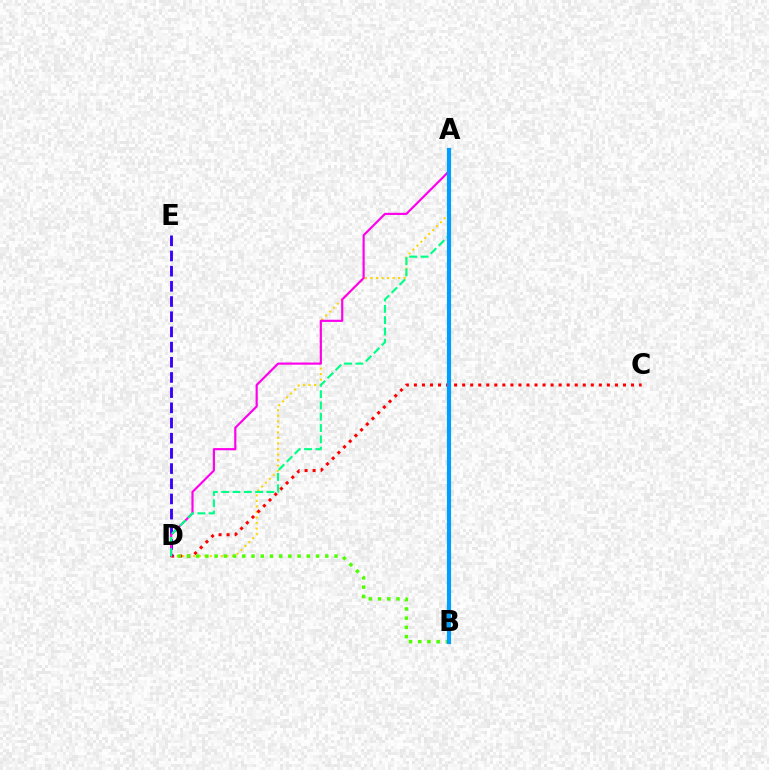{('A', 'D'): [{'color': '#ffd500', 'line_style': 'dotted', 'thickness': 1.5}, {'color': '#ff00ed', 'line_style': 'solid', 'thickness': 1.56}, {'color': '#00ff86', 'line_style': 'dashed', 'thickness': 1.54}], ('C', 'D'): [{'color': '#ff0000', 'line_style': 'dotted', 'thickness': 2.19}], ('D', 'E'): [{'color': '#3700ff', 'line_style': 'dashed', 'thickness': 2.06}], ('B', 'D'): [{'color': '#4fff00', 'line_style': 'dotted', 'thickness': 2.51}], ('A', 'B'): [{'color': '#009eff', 'line_style': 'solid', 'thickness': 3.0}]}